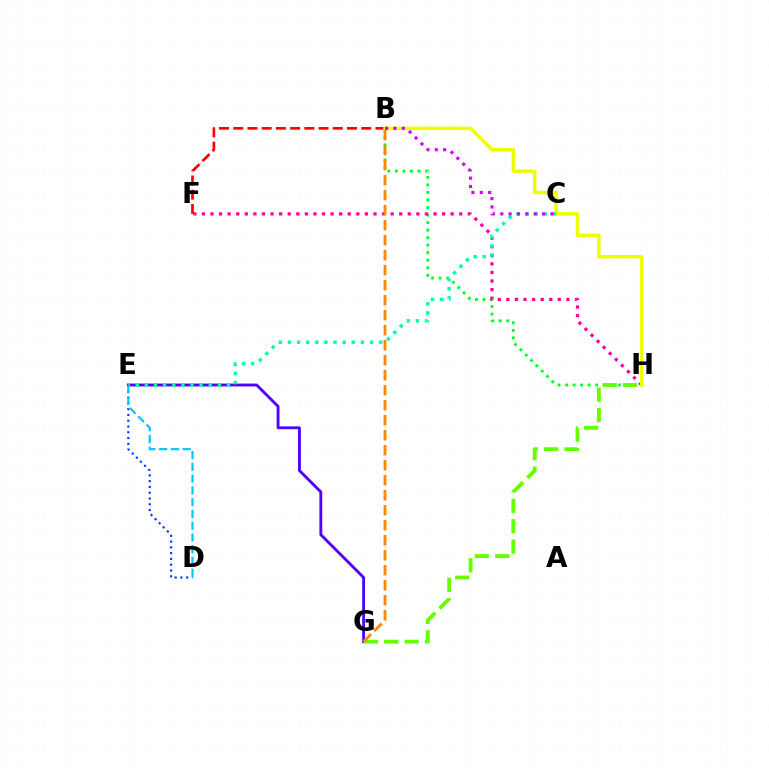{('B', 'H'): [{'color': '#00ff27', 'line_style': 'dotted', 'thickness': 2.05}, {'color': '#eeff00', 'line_style': 'solid', 'thickness': 2.5}], ('E', 'G'): [{'color': '#4f00ff', 'line_style': 'solid', 'thickness': 2.05}], ('G', 'H'): [{'color': '#66ff00', 'line_style': 'dashed', 'thickness': 2.78}], ('D', 'E'): [{'color': '#003fff', 'line_style': 'dotted', 'thickness': 1.57}, {'color': '#00c7ff', 'line_style': 'dashed', 'thickness': 1.6}], ('F', 'H'): [{'color': '#ff00a0', 'line_style': 'dotted', 'thickness': 2.33}], ('B', 'F'): [{'color': '#ff0000', 'line_style': 'dashed', 'thickness': 1.93}], ('C', 'E'): [{'color': '#00ffaf', 'line_style': 'dotted', 'thickness': 2.48}], ('B', 'C'): [{'color': '#d600ff', 'line_style': 'dotted', 'thickness': 2.27}], ('B', 'G'): [{'color': '#ff8800', 'line_style': 'dashed', 'thickness': 2.04}]}